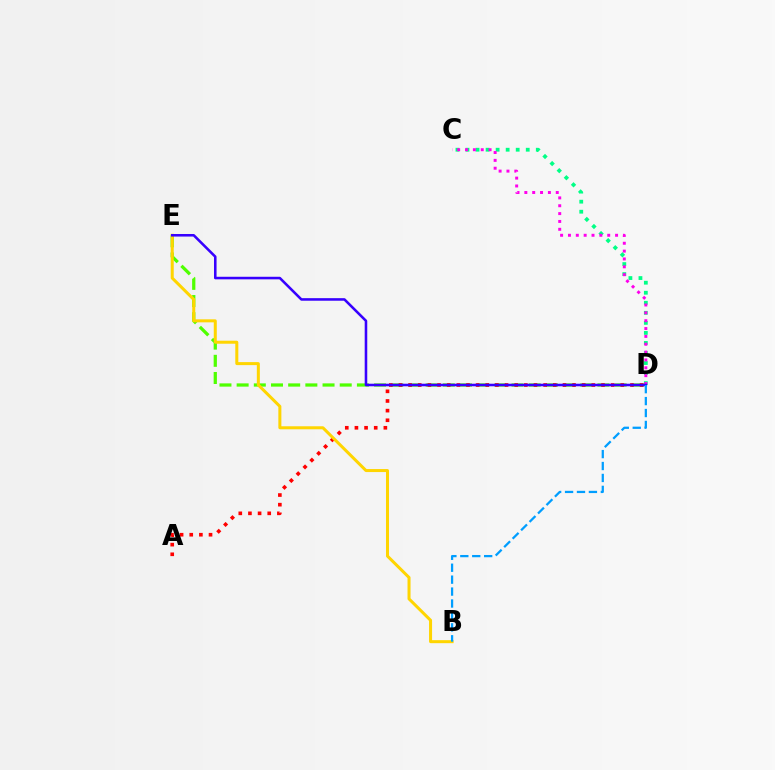{('C', 'D'): [{'color': '#00ff86', 'line_style': 'dotted', 'thickness': 2.73}, {'color': '#ff00ed', 'line_style': 'dotted', 'thickness': 2.13}], ('D', 'E'): [{'color': '#4fff00', 'line_style': 'dashed', 'thickness': 2.33}, {'color': '#3700ff', 'line_style': 'solid', 'thickness': 1.84}], ('A', 'D'): [{'color': '#ff0000', 'line_style': 'dotted', 'thickness': 2.62}], ('B', 'E'): [{'color': '#ffd500', 'line_style': 'solid', 'thickness': 2.17}], ('B', 'D'): [{'color': '#009eff', 'line_style': 'dashed', 'thickness': 1.62}]}